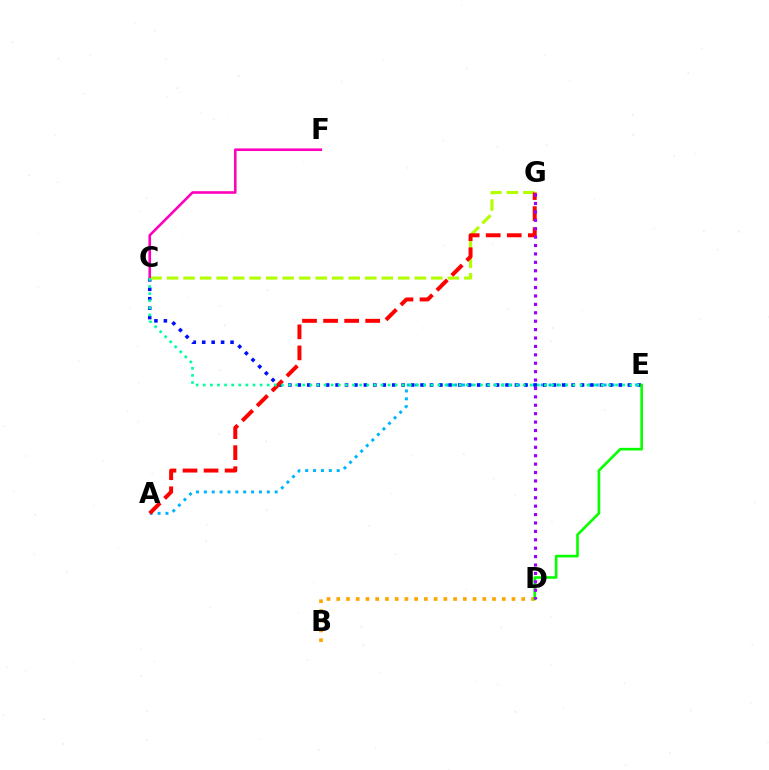{('A', 'E'): [{'color': '#00b5ff', 'line_style': 'dotted', 'thickness': 2.14}], ('B', 'D'): [{'color': '#ffa500', 'line_style': 'dotted', 'thickness': 2.65}], ('C', 'E'): [{'color': '#0010ff', 'line_style': 'dotted', 'thickness': 2.57}, {'color': '#00ff9d', 'line_style': 'dotted', 'thickness': 1.93}], ('C', 'G'): [{'color': '#b3ff00', 'line_style': 'dashed', 'thickness': 2.24}], ('C', 'F'): [{'color': '#ff00bd', 'line_style': 'solid', 'thickness': 1.87}], ('A', 'G'): [{'color': '#ff0000', 'line_style': 'dashed', 'thickness': 2.86}], ('D', 'E'): [{'color': '#08ff00', 'line_style': 'solid', 'thickness': 1.9}], ('D', 'G'): [{'color': '#9b00ff', 'line_style': 'dotted', 'thickness': 2.28}]}